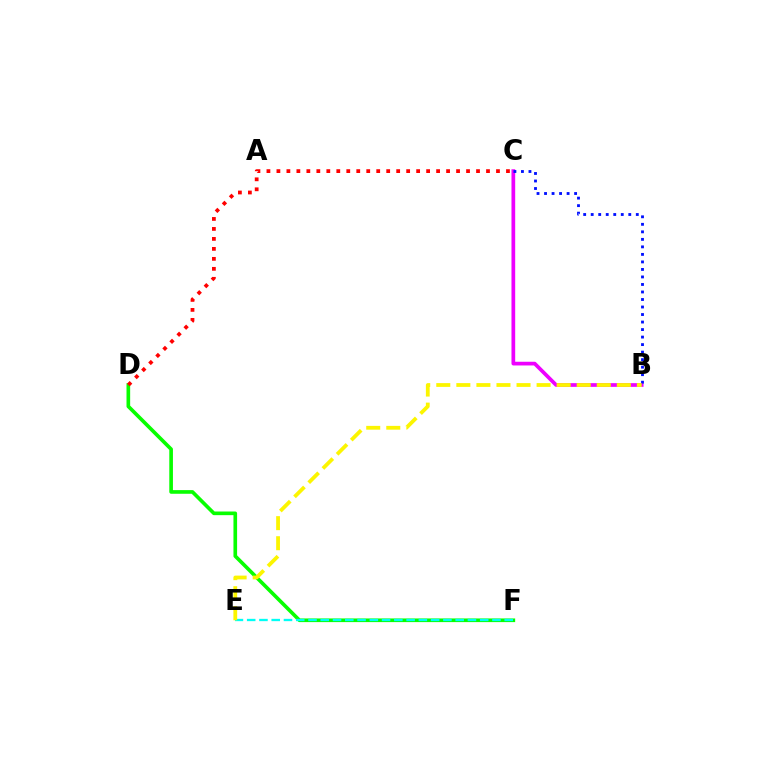{('B', 'C'): [{'color': '#ee00ff', 'line_style': 'solid', 'thickness': 2.67}, {'color': '#0010ff', 'line_style': 'dotted', 'thickness': 2.04}], ('D', 'F'): [{'color': '#08ff00', 'line_style': 'solid', 'thickness': 2.63}], ('C', 'D'): [{'color': '#ff0000', 'line_style': 'dotted', 'thickness': 2.71}], ('E', 'F'): [{'color': '#00fff6', 'line_style': 'dashed', 'thickness': 1.67}], ('B', 'E'): [{'color': '#fcf500', 'line_style': 'dashed', 'thickness': 2.73}]}